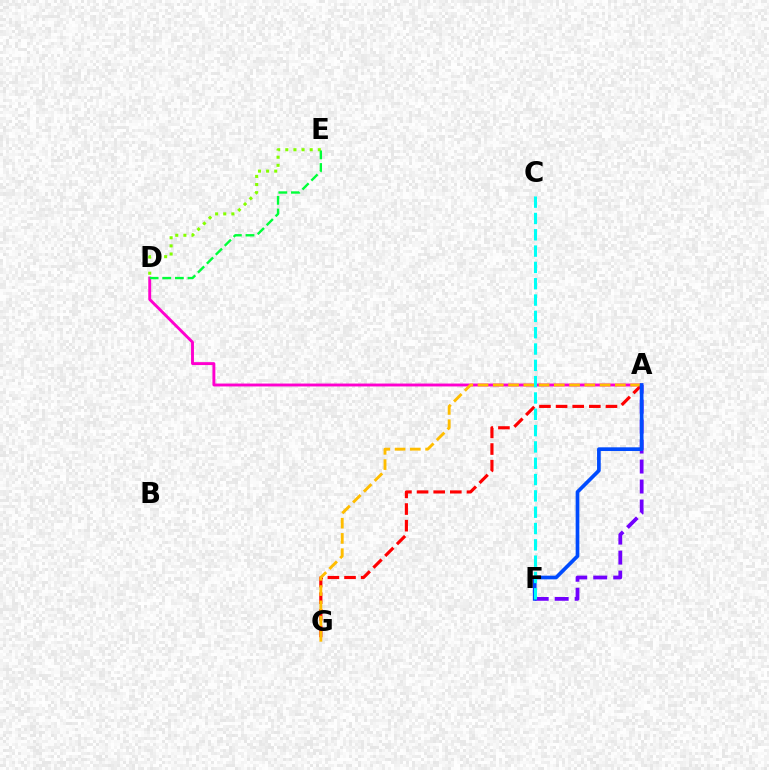{('D', 'E'): [{'color': '#84ff00', 'line_style': 'dotted', 'thickness': 2.21}, {'color': '#00ff39', 'line_style': 'dashed', 'thickness': 1.71}], ('A', 'D'): [{'color': '#ff00cf', 'line_style': 'solid', 'thickness': 2.09}], ('A', 'G'): [{'color': '#ff0000', 'line_style': 'dashed', 'thickness': 2.26}, {'color': '#ffbd00', 'line_style': 'dashed', 'thickness': 2.07}], ('A', 'F'): [{'color': '#7200ff', 'line_style': 'dashed', 'thickness': 2.71}, {'color': '#004bff', 'line_style': 'solid', 'thickness': 2.66}], ('C', 'F'): [{'color': '#00fff6', 'line_style': 'dashed', 'thickness': 2.22}]}